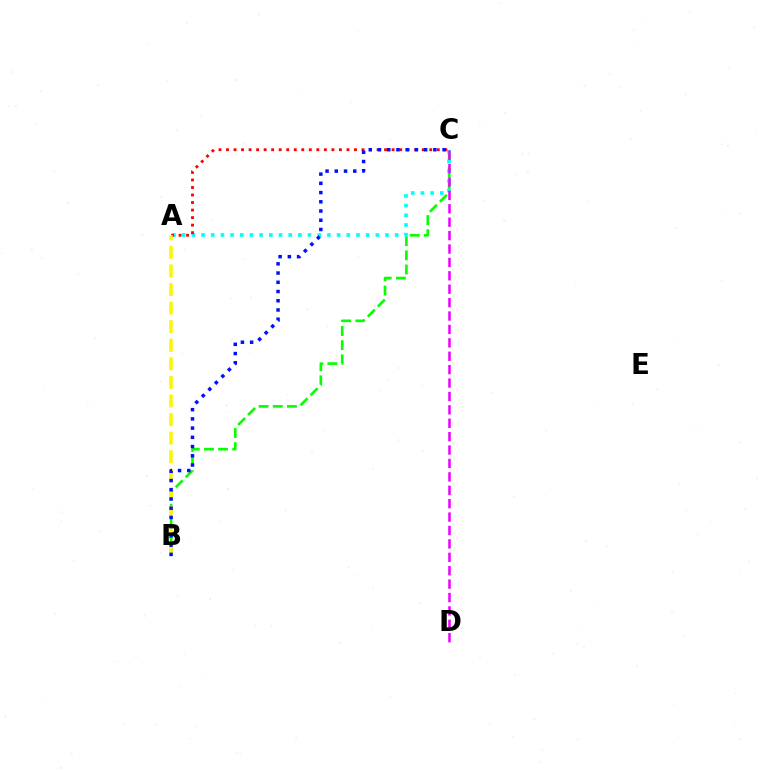{('B', 'C'): [{'color': '#08ff00', 'line_style': 'dashed', 'thickness': 1.92}, {'color': '#0010ff', 'line_style': 'dotted', 'thickness': 2.51}], ('A', 'C'): [{'color': '#00fff6', 'line_style': 'dotted', 'thickness': 2.63}, {'color': '#ff0000', 'line_style': 'dotted', 'thickness': 2.05}], ('C', 'D'): [{'color': '#ee00ff', 'line_style': 'dashed', 'thickness': 1.82}], ('A', 'B'): [{'color': '#fcf500', 'line_style': 'dashed', 'thickness': 2.52}]}